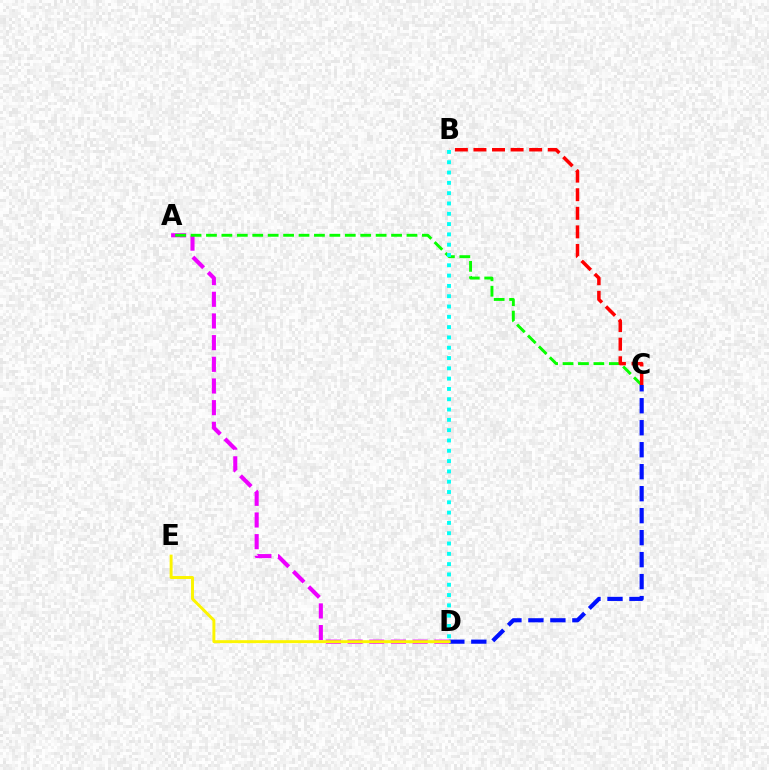{('A', 'D'): [{'color': '#ee00ff', 'line_style': 'dashed', 'thickness': 2.94}], ('A', 'C'): [{'color': '#08ff00', 'line_style': 'dashed', 'thickness': 2.1}], ('C', 'D'): [{'color': '#0010ff', 'line_style': 'dashed', 'thickness': 2.99}], ('B', 'C'): [{'color': '#ff0000', 'line_style': 'dashed', 'thickness': 2.52}], ('B', 'D'): [{'color': '#00fff6', 'line_style': 'dotted', 'thickness': 2.8}], ('D', 'E'): [{'color': '#fcf500', 'line_style': 'solid', 'thickness': 2.12}]}